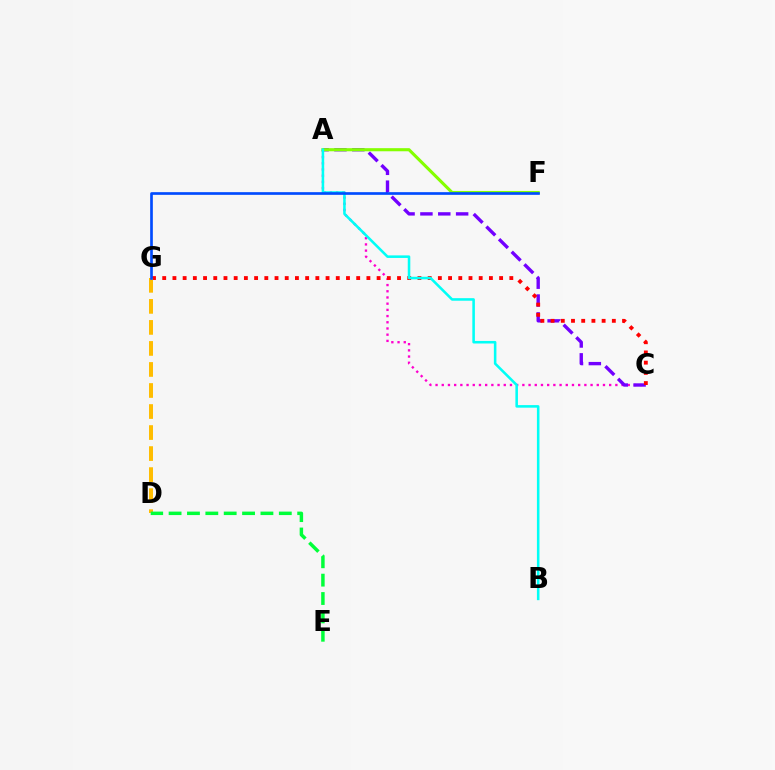{('A', 'C'): [{'color': '#ff00cf', 'line_style': 'dotted', 'thickness': 1.68}, {'color': '#7200ff', 'line_style': 'dashed', 'thickness': 2.43}], ('C', 'G'): [{'color': '#ff0000', 'line_style': 'dotted', 'thickness': 2.77}], ('A', 'F'): [{'color': '#84ff00', 'line_style': 'solid', 'thickness': 2.23}], ('D', 'G'): [{'color': '#ffbd00', 'line_style': 'dashed', 'thickness': 2.86}], ('A', 'B'): [{'color': '#00fff6', 'line_style': 'solid', 'thickness': 1.84}], ('F', 'G'): [{'color': '#004bff', 'line_style': 'solid', 'thickness': 1.92}], ('D', 'E'): [{'color': '#00ff39', 'line_style': 'dashed', 'thickness': 2.5}]}